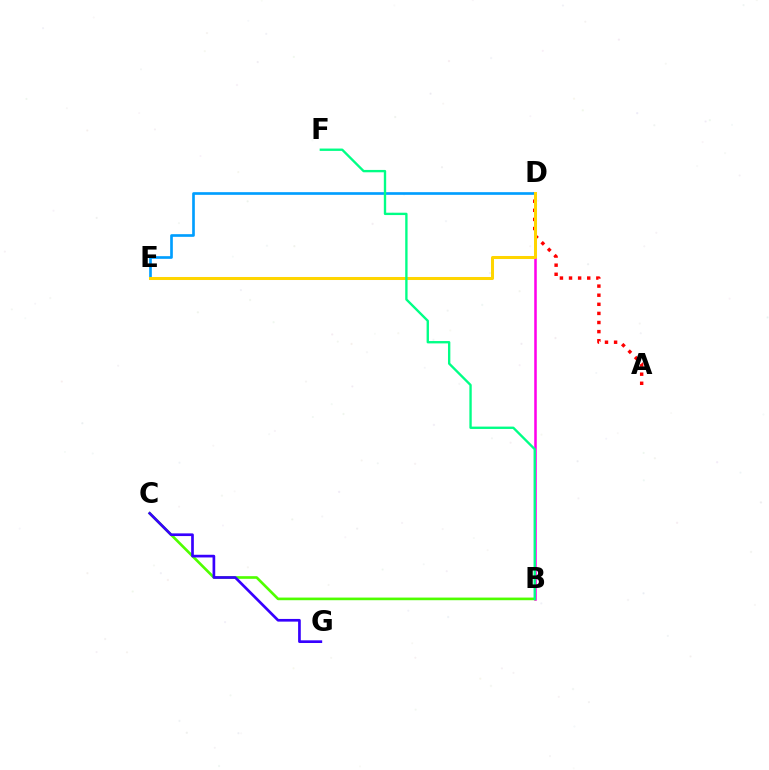{('B', 'D'): [{'color': '#ff00ed', 'line_style': 'solid', 'thickness': 1.83}], ('A', 'D'): [{'color': '#ff0000', 'line_style': 'dotted', 'thickness': 2.47}], ('D', 'E'): [{'color': '#009eff', 'line_style': 'solid', 'thickness': 1.92}, {'color': '#ffd500', 'line_style': 'solid', 'thickness': 2.18}], ('B', 'C'): [{'color': '#4fff00', 'line_style': 'solid', 'thickness': 1.91}], ('B', 'F'): [{'color': '#00ff86', 'line_style': 'solid', 'thickness': 1.7}], ('C', 'G'): [{'color': '#3700ff', 'line_style': 'solid', 'thickness': 1.93}]}